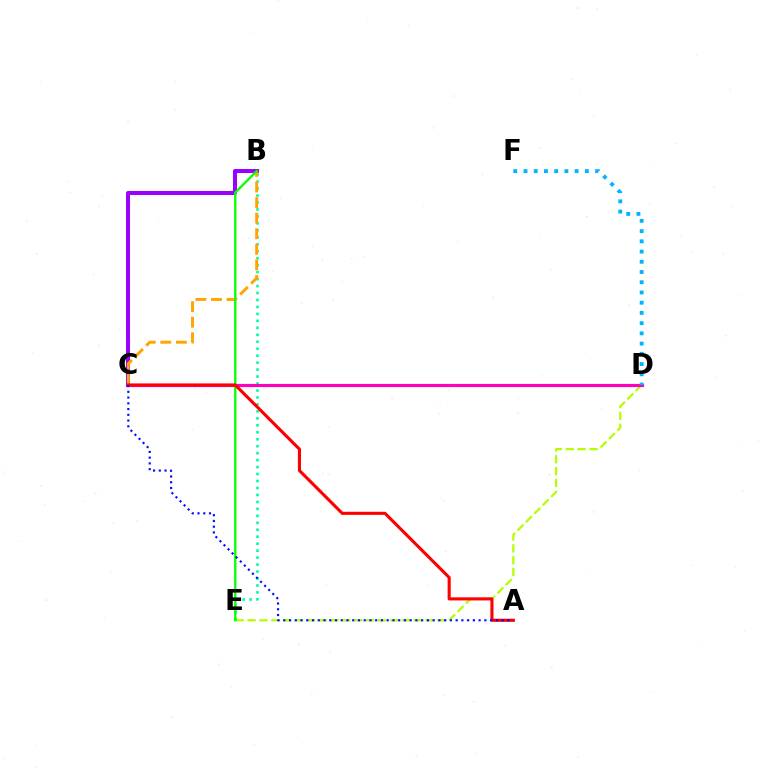{('D', 'E'): [{'color': '#b3ff00', 'line_style': 'dashed', 'thickness': 1.61}], ('B', 'C'): [{'color': '#9b00ff', 'line_style': 'solid', 'thickness': 2.9}, {'color': '#ffa500', 'line_style': 'dashed', 'thickness': 2.12}], ('B', 'E'): [{'color': '#00ff9d', 'line_style': 'dotted', 'thickness': 1.89}, {'color': '#08ff00', 'line_style': 'solid', 'thickness': 1.68}], ('C', 'D'): [{'color': '#ff00bd', 'line_style': 'solid', 'thickness': 2.27}], ('A', 'C'): [{'color': '#ff0000', 'line_style': 'solid', 'thickness': 2.23}, {'color': '#0010ff', 'line_style': 'dotted', 'thickness': 1.56}], ('D', 'F'): [{'color': '#00b5ff', 'line_style': 'dotted', 'thickness': 2.78}]}